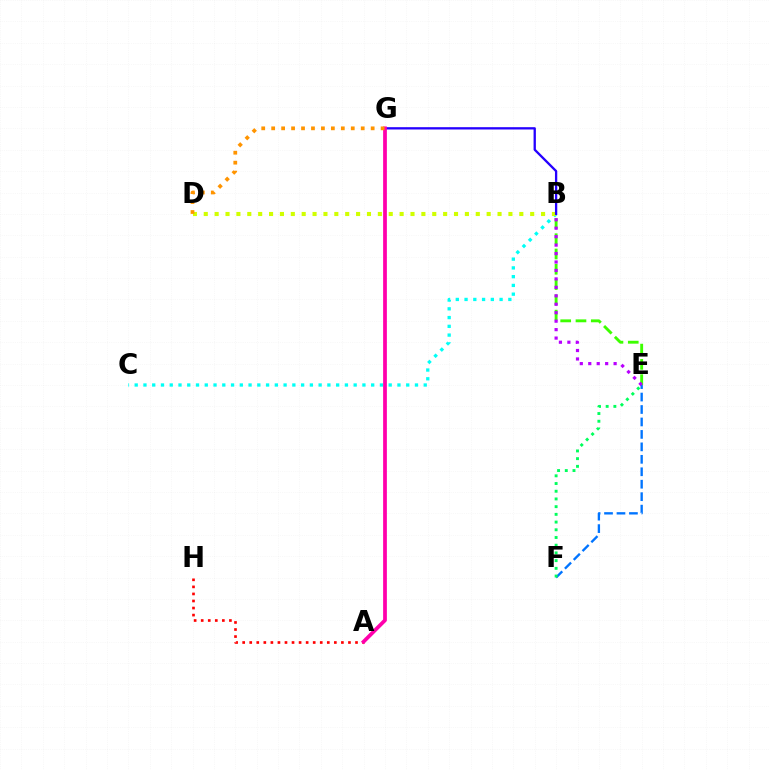{('B', 'E'): [{'color': '#3dff00', 'line_style': 'dashed', 'thickness': 2.08}, {'color': '#b900ff', 'line_style': 'dotted', 'thickness': 2.3}], ('E', 'F'): [{'color': '#0074ff', 'line_style': 'dashed', 'thickness': 1.69}, {'color': '#00ff5c', 'line_style': 'dotted', 'thickness': 2.09}], ('B', 'C'): [{'color': '#00fff6', 'line_style': 'dotted', 'thickness': 2.38}], ('B', 'D'): [{'color': '#d1ff00', 'line_style': 'dotted', 'thickness': 2.96}], ('B', 'G'): [{'color': '#2500ff', 'line_style': 'solid', 'thickness': 1.66}], ('A', 'H'): [{'color': '#ff0000', 'line_style': 'dotted', 'thickness': 1.92}], ('A', 'G'): [{'color': '#ff00ac', 'line_style': 'solid', 'thickness': 2.7}], ('D', 'G'): [{'color': '#ff9400', 'line_style': 'dotted', 'thickness': 2.7}]}